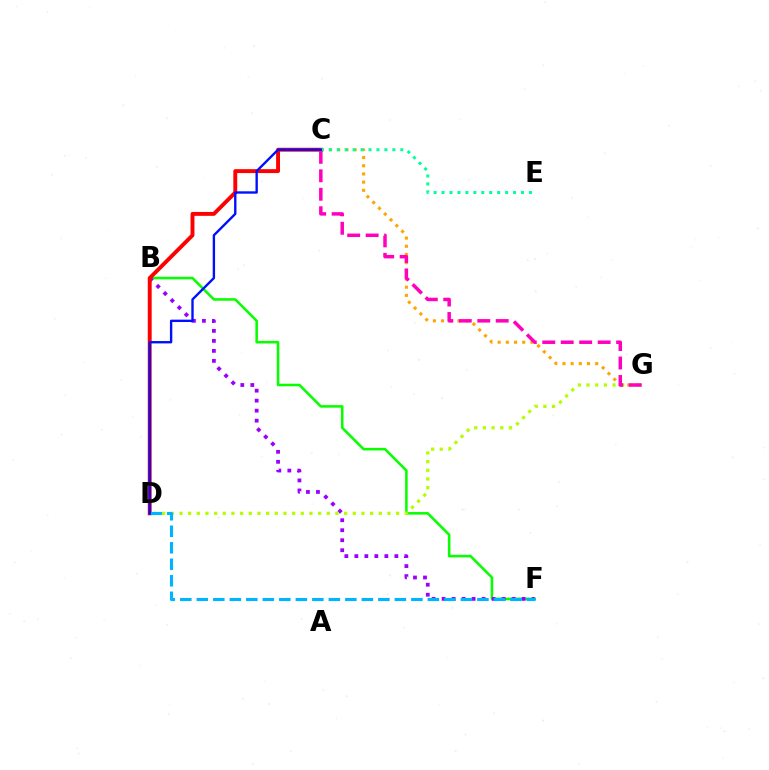{('C', 'G'): [{'color': '#ffa500', 'line_style': 'dotted', 'thickness': 2.22}, {'color': '#ff00bd', 'line_style': 'dashed', 'thickness': 2.51}], ('B', 'F'): [{'color': '#08ff00', 'line_style': 'solid', 'thickness': 1.84}, {'color': '#9b00ff', 'line_style': 'dotted', 'thickness': 2.72}], ('D', 'G'): [{'color': '#b3ff00', 'line_style': 'dotted', 'thickness': 2.35}], ('C', 'D'): [{'color': '#ff0000', 'line_style': 'solid', 'thickness': 2.81}, {'color': '#0010ff', 'line_style': 'solid', 'thickness': 1.71}], ('C', 'E'): [{'color': '#00ff9d', 'line_style': 'dotted', 'thickness': 2.16}], ('D', 'F'): [{'color': '#00b5ff', 'line_style': 'dashed', 'thickness': 2.24}]}